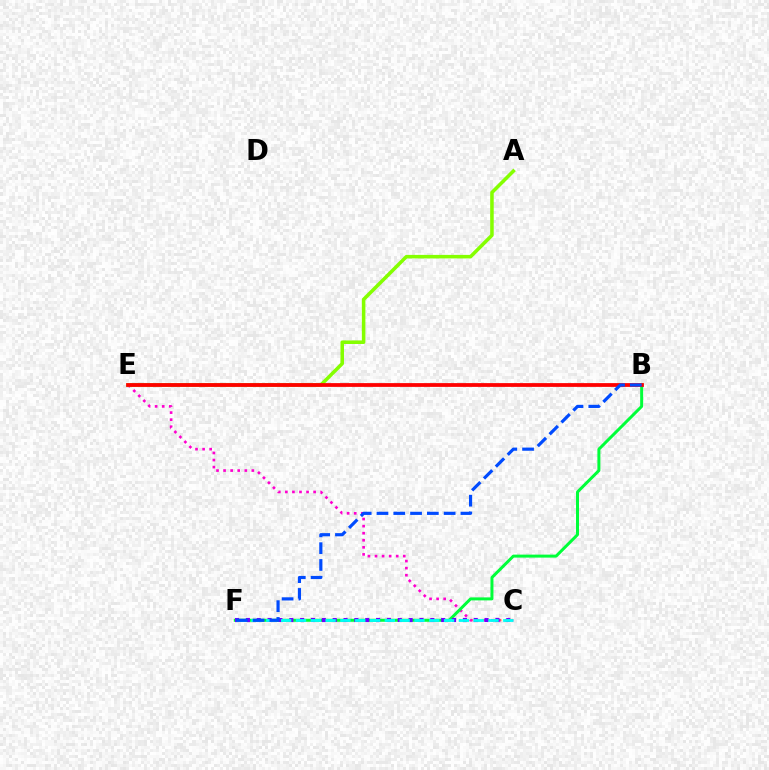{('C', 'F'): [{'color': '#ffbd00', 'line_style': 'dotted', 'thickness': 1.56}, {'color': '#7200ff', 'line_style': 'dotted', 'thickness': 2.95}, {'color': '#00fff6', 'line_style': 'dashed', 'thickness': 2.01}], ('C', 'E'): [{'color': '#ff00cf', 'line_style': 'dotted', 'thickness': 1.92}], ('B', 'F'): [{'color': '#00ff39', 'line_style': 'solid', 'thickness': 2.15}, {'color': '#004bff', 'line_style': 'dashed', 'thickness': 2.28}], ('A', 'E'): [{'color': '#84ff00', 'line_style': 'solid', 'thickness': 2.55}], ('B', 'E'): [{'color': '#ff0000', 'line_style': 'solid', 'thickness': 2.71}]}